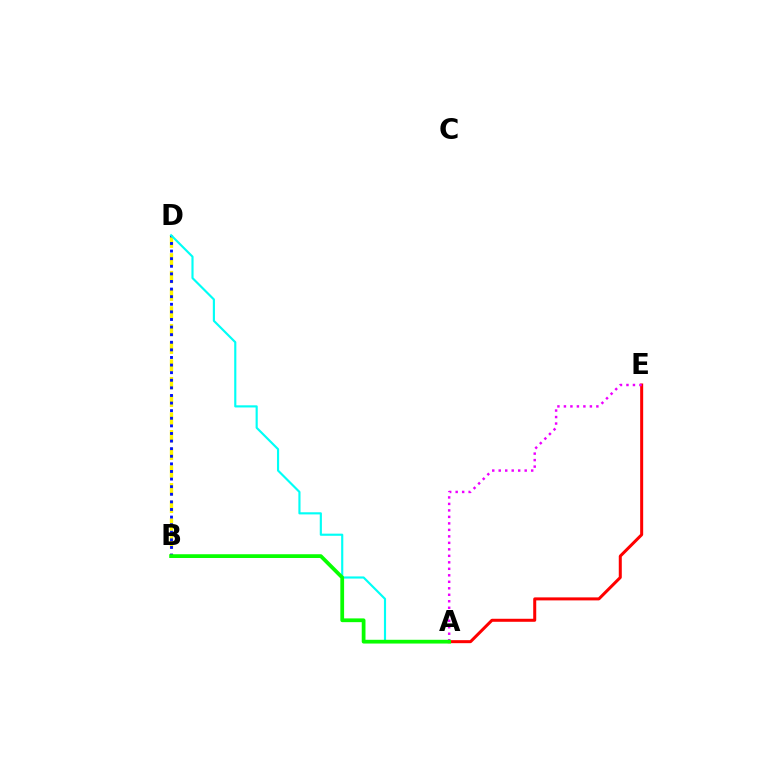{('B', 'D'): [{'color': '#fcf500', 'line_style': 'dashed', 'thickness': 2.4}, {'color': '#0010ff', 'line_style': 'dotted', 'thickness': 2.06}], ('A', 'E'): [{'color': '#ff0000', 'line_style': 'solid', 'thickness': 2.17}, {'color': '#ee00ff', 'line_style': 'dotted', 'thickness': 1.76}], ('A', 'D'): [{'color': '#00fff6', 'line_style': 'solid', 'thickness': 1.55}], ('A', 'B'): [{'color': '#08ff00', 'line_style': 'solid', 'thickness': 2.7}]}